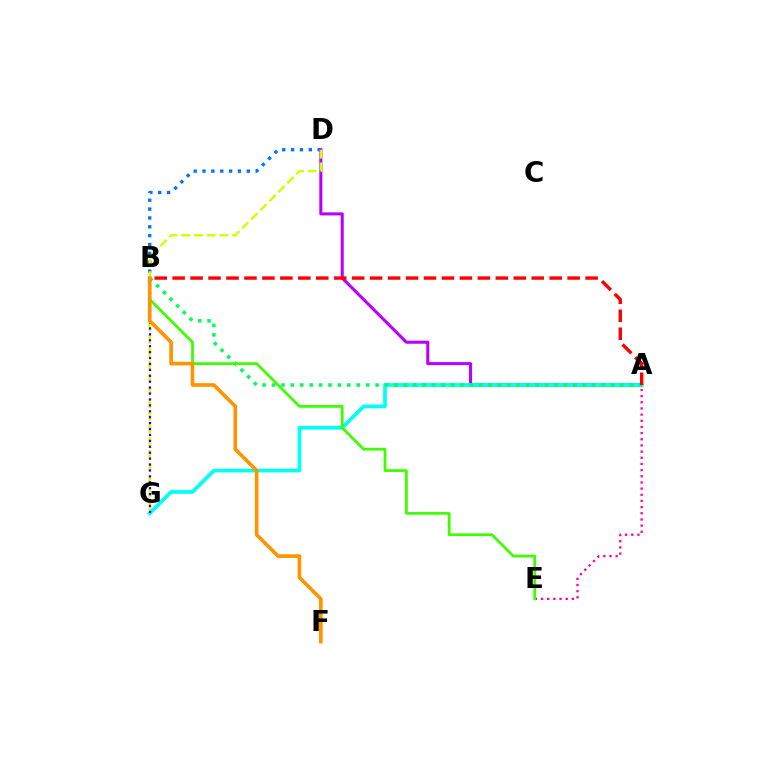{('B', 'D'): [{'color': '#0074ff', 'line_style': 'dotted', 'thickness': 2.41}], ('A', 'D'): [{'color': '#b900ff', 'line_style': 'solid', 'thickness': 2.2}], ('A', 'G'): [{'color': '#00fff6', 'line_style': 'solid', 'thickness': 2.67}], ('D', 'G'): [{'color': '#d1ff00', 'line_style': 'dashed', 'thickness': 1.73}], ('A', 'E'): [{'color': '#ff00ac', 'line_style': 'dotted', 'thickness': 1.68}], ('A', 'B'): [{'color': '#00ff5c', 'line_style': 'dotted', 'thickness': 2.56}, {'color': '#ff0000', 'line_style': 'dashed', 'thickness': 2.44}], ('B', 'E'): [{'color': '#3dff00', 'line_style': 'solid', 'thickness': 1.99}], ('B', 'G'): [{'color': '#2500ff', 'line_style': 'dotted', 'thickness': 1.61}], ('B', 'F'): [{'color': '#ff9400', 'line_style': 'solid', 'thickness': 2.63}]}